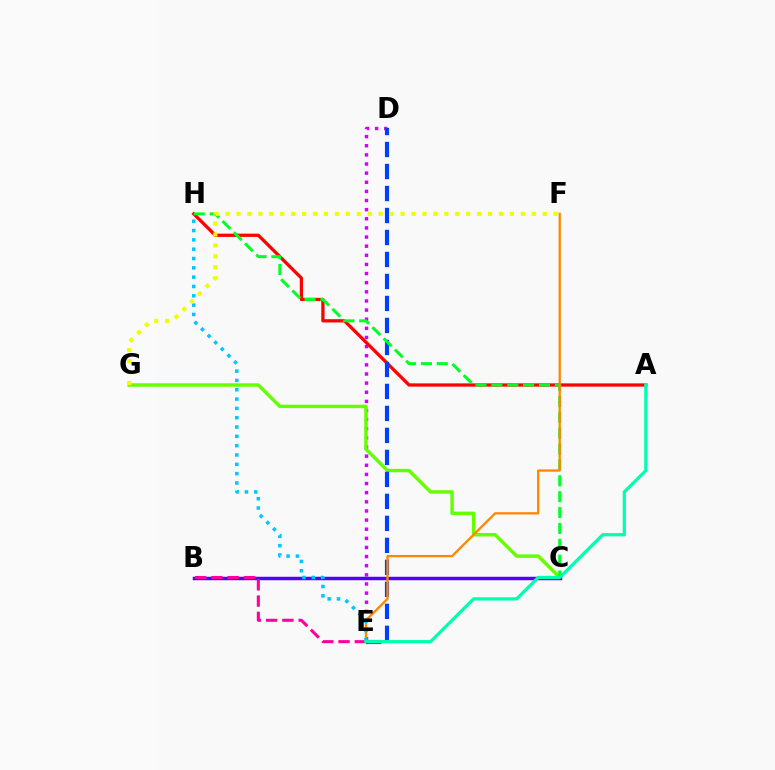{('D', 'E'): [{'color': '#d600ff', 'line_style': 'dotted', 'thickness': 2.48}, {'color': '#003fff', 'line_style': 'dashed', 'thickness': 2.99}], ('A', 'H'): [{'color': '#ff0000', 'line_style': 'solid', 'thickness': 2.35}], ('C', 'G'): [{'color': '#66ff00', 'line_style': 'solid', 'thickness': 2.48}], ('B', 'C'): [{'color': '#4f00ff', 'line_style': 'solid', 'thickness': 2.49}], ('C', 'H'): [{'color': '#00ff27', 'line_style': 'dashed', 'thickness': 2.16}], ('E', 'F'): [{'color': '#ff8800', 'line_style': 'solid', 'thickness': 1.67}], ('B', 'E'): [{'color': '#ff00a0', 'line_style': 'dashed', 'thickness': 2.21}], ('E', 'H'): [{'color': '#00c7ff', 'line_style': 'dotted', 'thickness': 2.53}], ('F', 'G'): [{'color': '#eeff00', 'line_style': 'dotted', 'thickness': 2.97}], ('A', 'E'): [{'color': '#00ffaf', 'line_style': 'solid', 'thickness': 2.34}]}